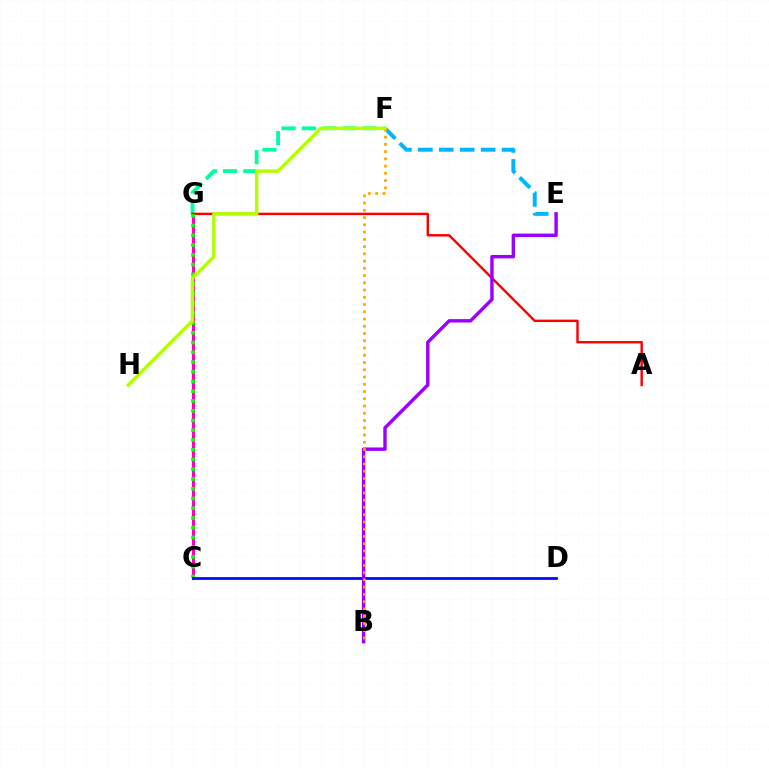{('C', 'G'): [{'color': '#ff00bd', 'line_style': 'solid', 'thickness': 2.22}, {'color': '#08ff00', 'line_style': 'dotted', 'thickness': 2.65}], ('F', 'G'): [{'color': '#00ff9d', 'line_style': 'dashed', 'thickness': 2.75}], ('A', 'G'): [{'color': '#ff0000', 'line_style': 'solid', 'thickness': 1.74}], ('C', 'D'): [{'color': '#0010ff', 'line_style': 'solid', 'thickness': 2.01}], ('E', 'F'): [{'color': '#00b5ff', 'line_style': 'dashed', 'thickness': 2.84}], ('B', 'E'): [{'color': '#9b00ff', 'line_style': 'solid', 'thickness': 2.46}], ('B', 'F'): [{'color': '#ffa500', 'line_style': 'dotted', 'thickness': 1.97}], ('F', 'H'): [{'color': '#b3ff00', 'line_style': 'solid', 'thickness': 2.47}]}